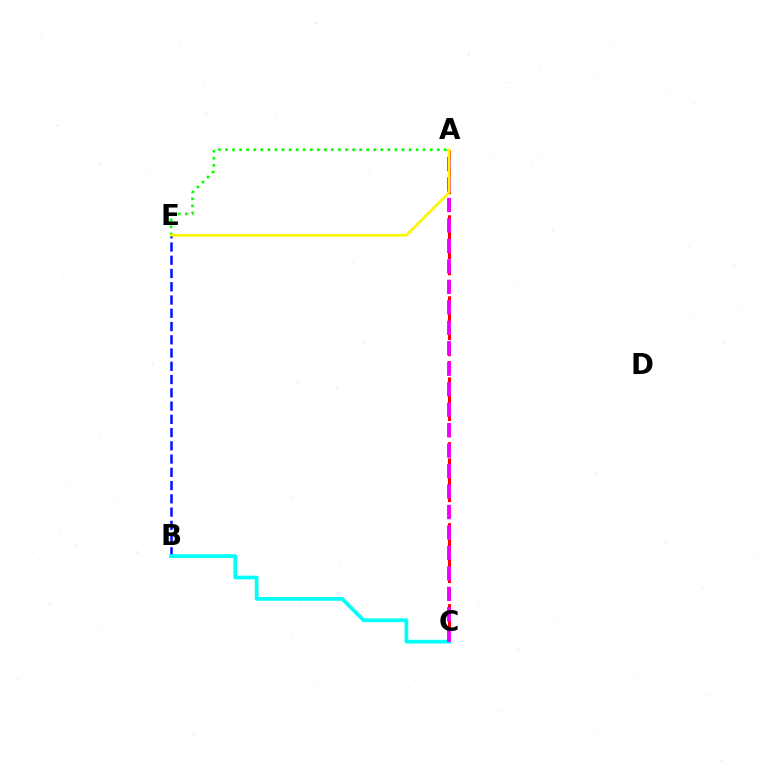{('B', 'E'): [{'color': '#0010ff', 'line_style': 'dashed', 'thickness': 1.8}], ('A', 'C'): [{'color': '#ff0000', 'line_style': 'dashed', 'thickness': 2.2}, {'color': '#ee00ff', 'line_style': 'dashed', 'thickness': 2.78}], ('B', 'C'): [{'color': '#00fff6', 'line_style': 'solid', 'thickness': 2.68}], ('A', 'E'): [{'color': '#08ff00', 'line_style': 'dotted', 'thickness': 1.92}, {'color': '#fcf500', 'line_style': 'solid', 'thickness': 1.9}]}